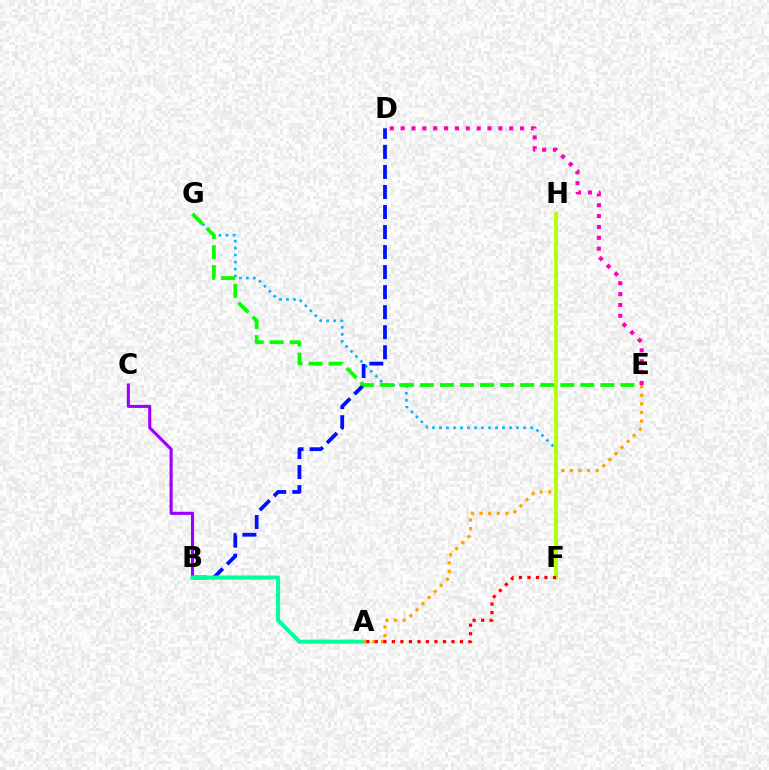{('F', 'G'): [{'color': '#00b5ff', 'line_style': 'dotted', 'thickness': 1.9}], ('B', 'D'): [{'color': '#0010ff', 'line_style': 'dashed', 'thickness': 2.72}], ('B', 'C'): [{'color': '#9b00ff', 'line_style': 'solid', 'thickness': 2.22}], ('E', 'G'): [{'color': '#08ff00', 'line_style': 'dashed', 'thickness': 2.72}], ('D', 'E'): [{'color': '#ff00bd', 'line_style': 'dotted', 'thickness': 2.95}], ('A', 'B'): [{'color': '#00ff9d', 'line_style': 'solid', 'thickness': 2.89}], ('A', 'E'): [{'color': '#ffa500', 'line_style': 'dotted', 'thickness': 2.34}], ('F', 'H'): [{'color': '#b3ff00', 'line_style': 'solid', 'thickness': 2.72}], ('A', 'F'): [{'color': '#ff0000', 'line_style': 'dotted', 'thickness': 2.31}]}